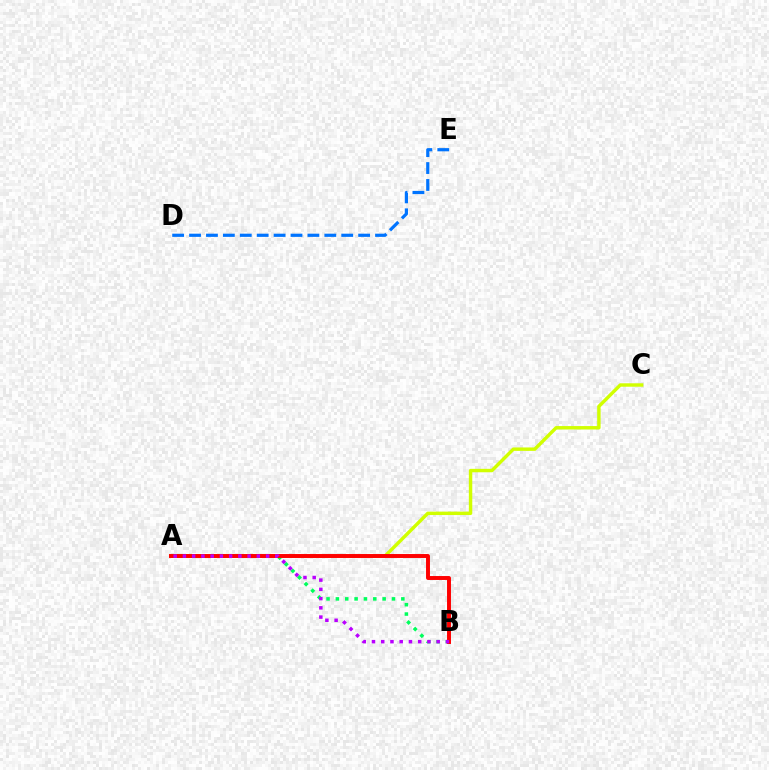{('A', 'B'): [{'color': '#00ff5c', 'line_style': 'dotted', 'thickness': 2.54}, {'color': '#ff0000', 'line_style': 'solid', 'thickness': 2.84}, {'color': '#b900ff', 'line_style': 'dotted', 'thickness': 2.51}], ('A', 'C'): [{'color': '#d1ff00', 'line_style': 'solid', 'thickness': 2.47}], ('D', 'E'): [{'color': '#0074ff', 'line_style': 'dashed', 'thickness': 2.3}]}